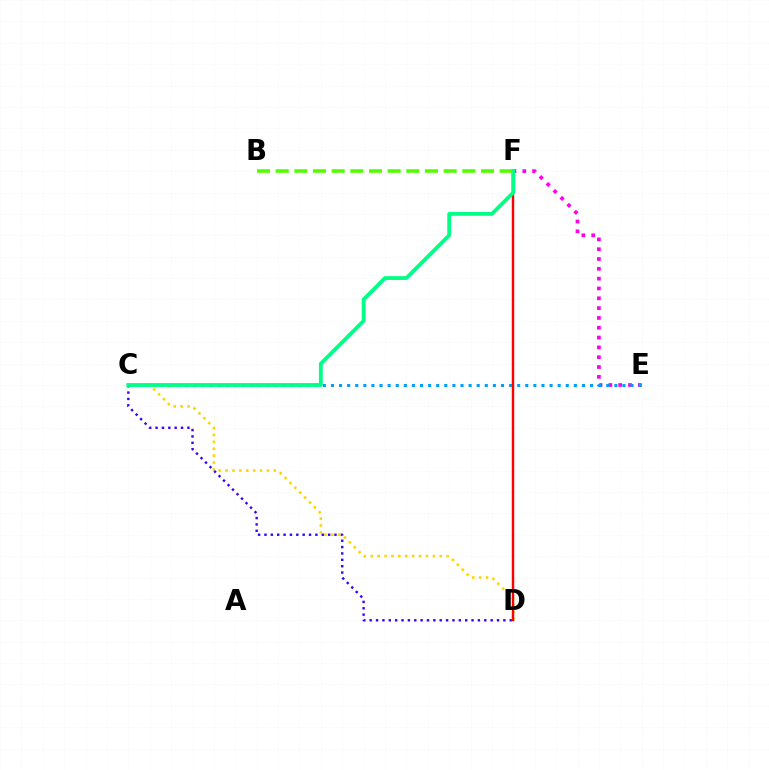{('E', 'F'): [{'color': '#ff00ed', 'line_style': 'dotted', 'thickness': 2.67}], ('C', 'E'): [{'color': '#009eff', 'line_style': 'dotted', 'thickness': 2.2}], ('C', 'D'): [{'color': '#3700ff', 'line_style': 'dotted', 'thickness': 1.73}, {'color': '#ffd500', 'line_style': 'dotted', 'thickness': 1.87}], ('D', 'F'): [{'color': '#ff0000', 'line_style': 'solid', 'thickness': 1.76}], ('B', 'F'): [{'color': '#4fff00', 'line_style': 'dashed', 'thickness': 2.54}], ('C', 'F'): [{'color': '#00ff86', 'line_style': 'solid', 'thickness': 2.75}]}